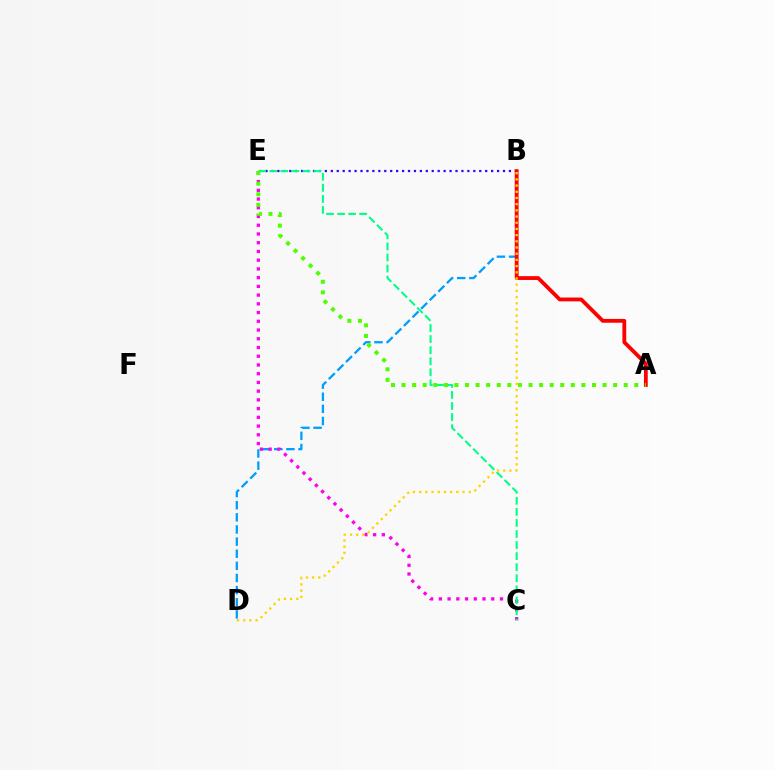{('B', 'E'): [{'color': '#3700ff', 'line_style': 'dotted', 'thickness': 1.61}], ('B', 'D'): [{'color': '#009eff', 'line_style': 'dashed', 'thickness': 1.65}, {'color': '#ffd500', 'line_style': 'dotted', 'thickness': 1.68}], ('C', 'E'): [{'color': '#ff00ed', 'line_style': 'dotted', 'thickness': 2.37}, {'color': '#00ff86', 'line_style': 'dashed', 'thickness': 1.5}], ('A', 'B'): [{'color': '#ff0000', 'line_style': 'solid', 'thickness': 2.75}], ('A', 'E'): [{'color': '#4fff00', 'line_style': 'dotted', 'thickness': 2.87}]}